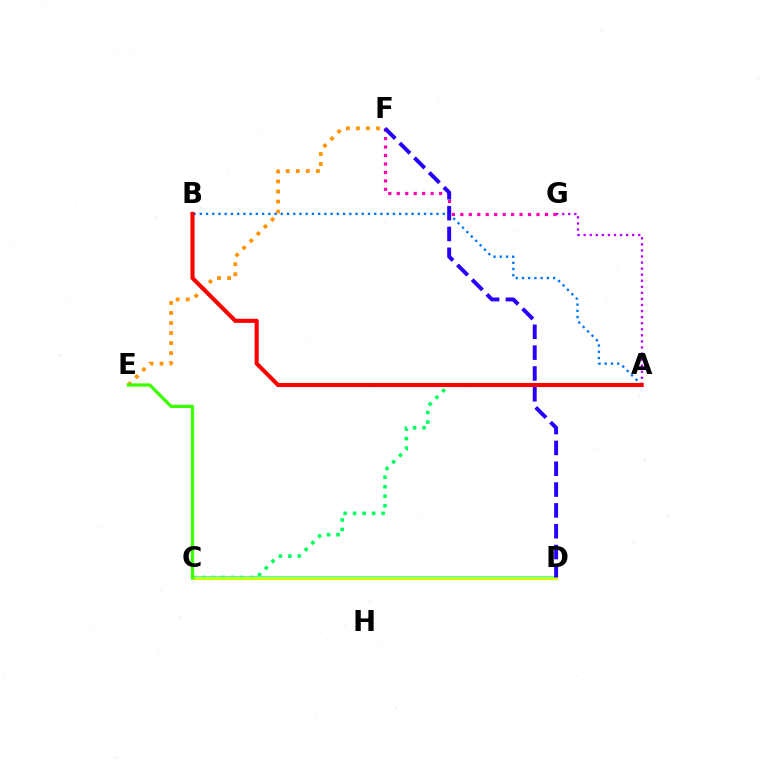{('F', 'G'): [{'color': '#ff00ac', 'line_style': 'dotted', 'thickness': 2.3}], ('E', 'F'): [{'color': '#ff9400', 'line_style': 'dotted', 'thickness': 2.73}], ('A', 'G'): [{'color': '#b900ff', 'line_style': 'dotted', 'thickness': 1.65}], ('A', 'C'): [{'color': '#00ff5c', 'line_style': 'dotted', 'thickness': 2.58}], ('C', 'D'): [{'color': '#00fff6', 'line_style': 'solid', 'thickness': 2.57}, {'color': '#d1ff00', 'line_style': 'solid', 'thickness': 2.22}], ('A', 'B'): [{'color': '#0074ff', 'line_style': 'dotted', 'thickness': 1.69}, {'color': '#ff0000', 'line_style': 'solid', 'thickness': 2.95}], ('C', 'E'): [{'color': '#3dff00', 'line_style': 'solid', 'thickness': 2.35}], ('D', 'F'): [{'color': '#2500ff', 'line_style': 'dashed', 'thickness': 2.83}]}